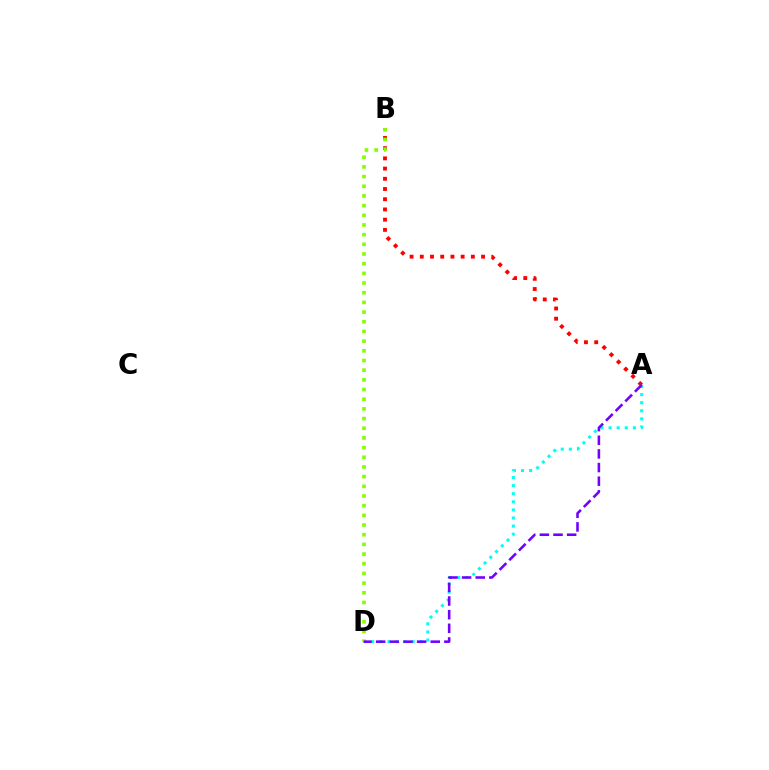{('A', 'D'): [{'color': '#00fff6', 'line_style': 'dotted', 'thickness': 2.2}, {'color': '#7200ff', 'line_style': 'dashed', 'thickness': 1.85}], ('A', 'B'): [{'color': '#ff0000', 'line_style': 'dotted', 'thickness': 2.77}], ('B', 'D'): [{'color': '#84ff00', 'line_style': 'dotted', 'thickness': 2.63}]}